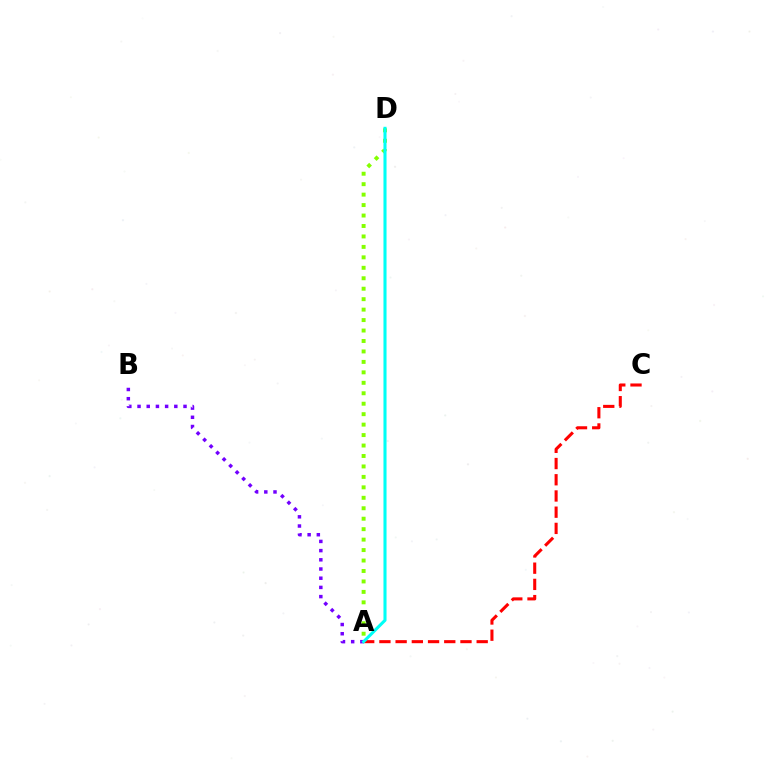{('A', 'C'): [{'color': '#ff0000', 'line_style': 'dashed', 'thickness': 2.2}], ('A', 'B'): [{'color': '#7200ff', 'line_style': 'dotted', 'thickness': 2.5}], ('A', 'D'): [{'color': '#84ff00', 'line_style': 'dotted', 'thickness': 2.84}, {'color': '#00fff6', 'line_style': 'solid', 'thickness': 2.22}]}